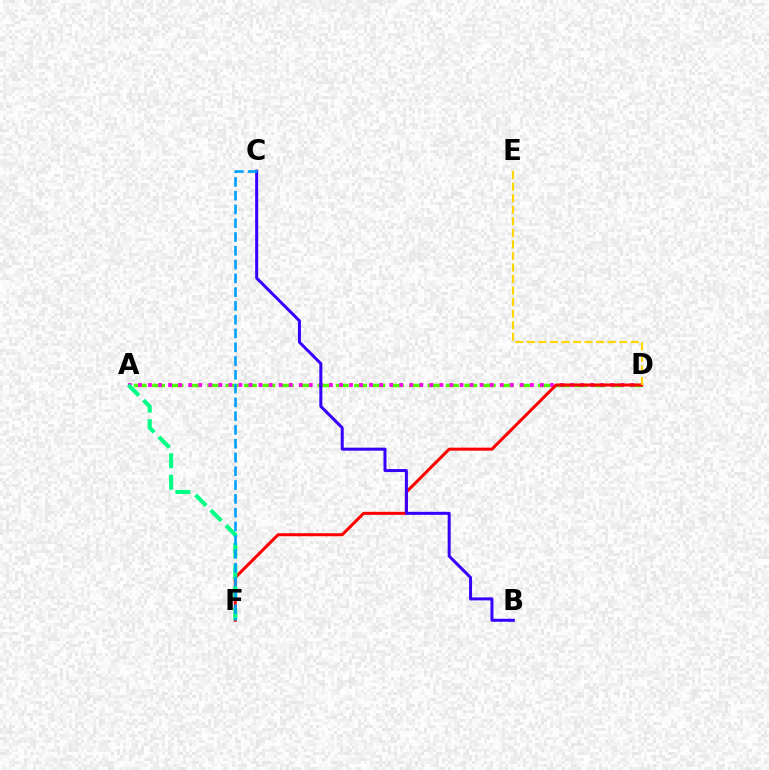{('A', 'D'): [{'color': '#4fff00', 'line_style': 'dashed', 'thickness': 2.5}, {'color': '#ff00ed', 'line_style': 'dotted', 'thickness': 2.73}], ('D', 'F'): [{'color': '#ff0000', 'line_style': 'solid', 'thickness': 2.18}], ('B', 'C'): [{'color': '#3700ff', 'line_style': 'solid', 'thickness': 2.17}], ('A', 'F'): [{'color': '#00ff86', 'line_style': 'dashed', 'thickness': 2.92}], ('C', 'F'): [{'color': '#009eff', 'line_style': 'dashed', 'thickness': 1.87}], ('D', 'E'): [{'color': '#ffd500', 'line_style': 'dashed', 'thickness': 1.57}]}